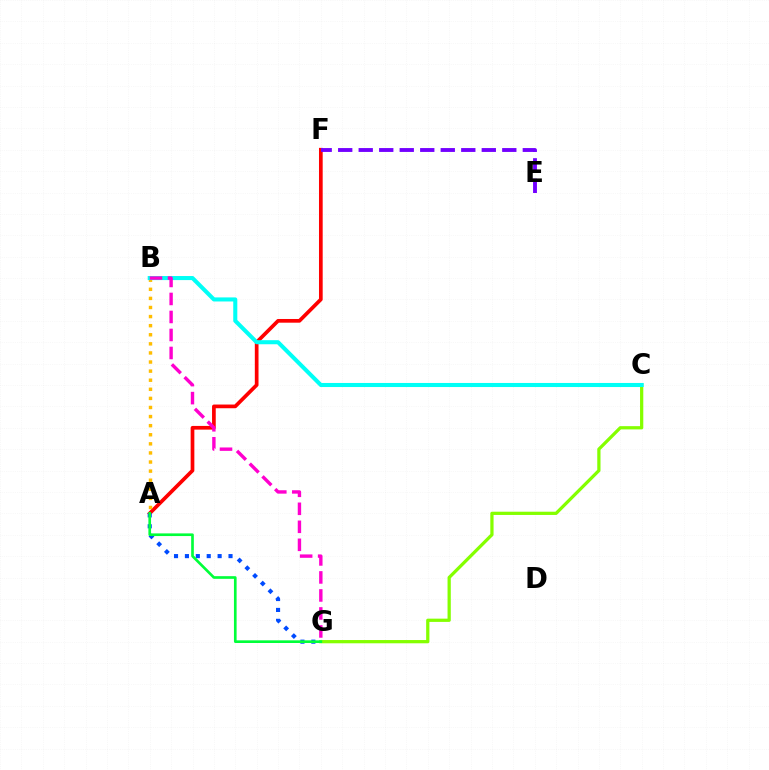{('A', 'F'): [{'color': '#ff0000', 'line_style': 'solid', 'thickness': 2.66}], ('A', 'G'): [{'color': '#004bff', 'line_style': 'dotted', 'thickness': 2.96}, {'color': '#00ff39', 'line_style': 'solid', 'thickness': 1.92}], ('A', 'B'): [{'color': '#ffbd00', 'line_style': 'dotted', 'thickness': 2.47}], ('C', 'G'): [{'color': '#84ff00', 'line_style': 'solid', 'thickness': 2.34}], ('B', 'C'): [{'color': '#00fff6', 'line_style': 'solid', 'thickness': 2.93}], ('E', 'F'): [{'color': '#7200ff', 'line_style': 'dashed', 'thickness': 2.79}], ('B', 'G'): [{'color': '#ff00cf', 'line_style': 'dashed', 'thickness': 2.45}]}